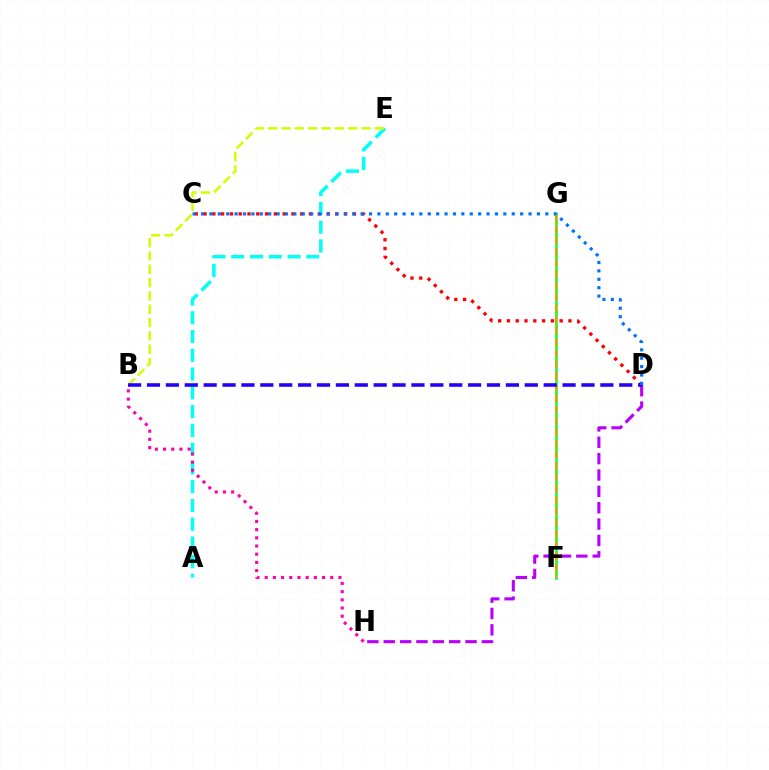{('C', 'D'): [{'color': '#ff0000', 'line_style': 'dotted', 'thickness': 2.39}, {'color': '#0074ff', 'line_style': 'dotted', 'thickness': 2.28}], ('F', 'G'): [{'color': '#00ff5c', 'line_style': 'solid', 'thickness': 1.87}, {'color': '#3dff00', 'line_style': 'dotted', 'thickness': 1.87}, {'color': '#ff9400', 'line_style': 'dashed', 'thickness': 1.53}], ('A', 'E'): [{'color': '#00fff6', 'line_style': 'dashed', 'thickness': 2.55}], ('D', 'H'): [{'color': '#b900ff', 'line_style': 'dashed', 'thickness': 2.22}], ('B', 'E'): [{'color': '#d1ff00', 'line_style': 'dashed', 'thickness': 1.81}], ('B', 'D'): [{'color': '#2500ff', 'line_style': 'dashed', 'thickness': 2.57}], ('B', 'H'): [{'color': '#ff00ac', 'line_style': 'dotted', 'thickness': 2.23}]}